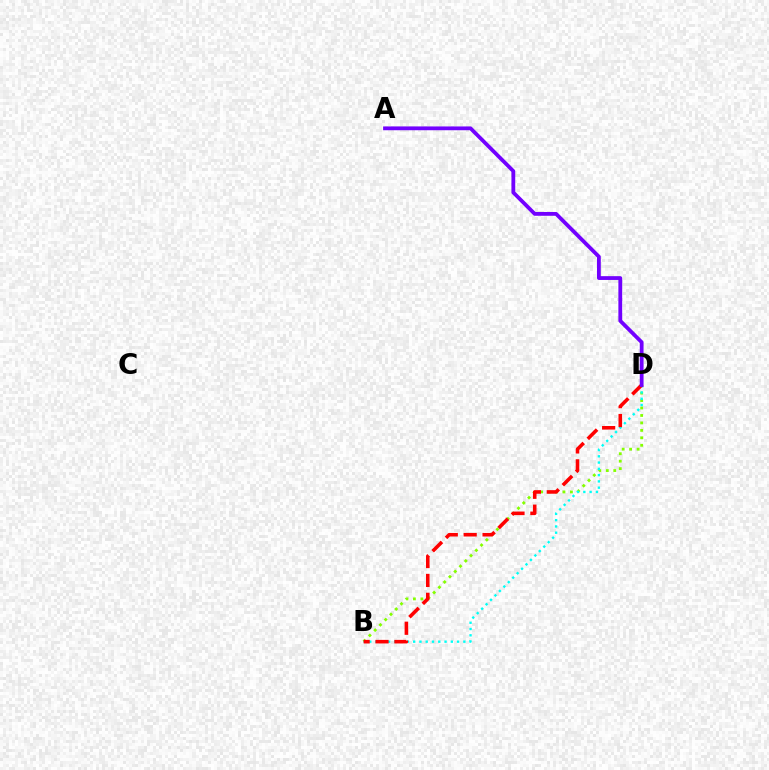{('B', 'D'): [{'color': '#84ff00', 'line_style': 'dotted', 'thickness': 2.03}, {'color': '#00fff6', 'line_style': 'dotted', 'thickness': 1.7}, {'color': '#ff0000', 'line_style': 'dashed', 'thickness': 2.57}], ('A', 'D'): [{'color': '#7200ff', 'line_style': 'solid', 'thickness': 2.73}]}